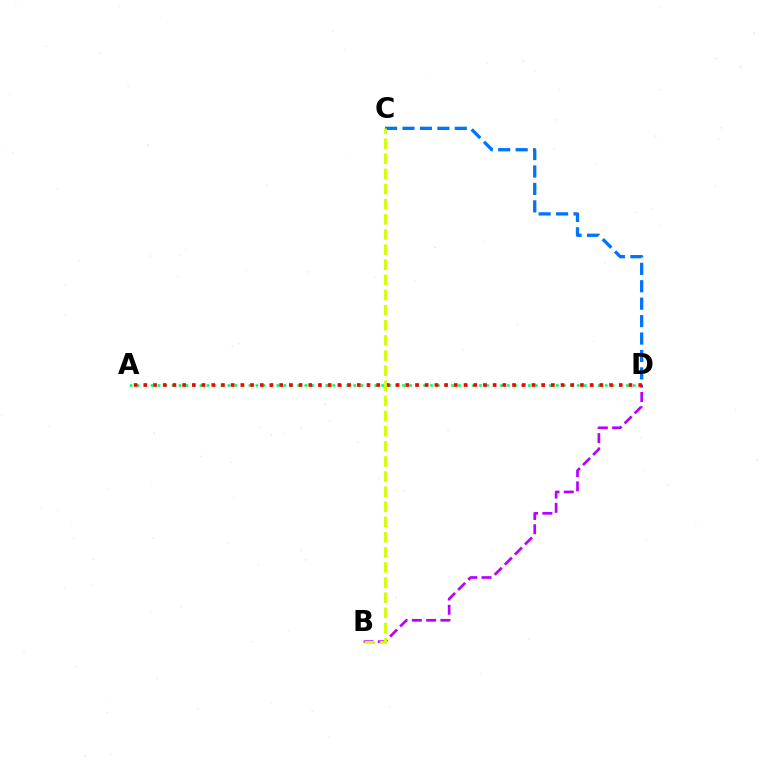{('C', 'D'): [{'color': '#0074ff', 'line_style': 'dashed', 'thickness': 2.37}], ('A', 'D'): [{'color': '#00ff5c', 'line_style': 'dotted', 'thickness': 1.9}, {'color': '#ff0000', 'line_style': 'dotted', 'thickness': 2.64}], ('B', 'D'): [{'color': '#b900ff', 'line_style': 'dashed', 'thickness': 1.94}], ('B', 'C'): [{'color': '#d1ff00', 'line_style': 'dashed', 'thickness': 2.06}]}